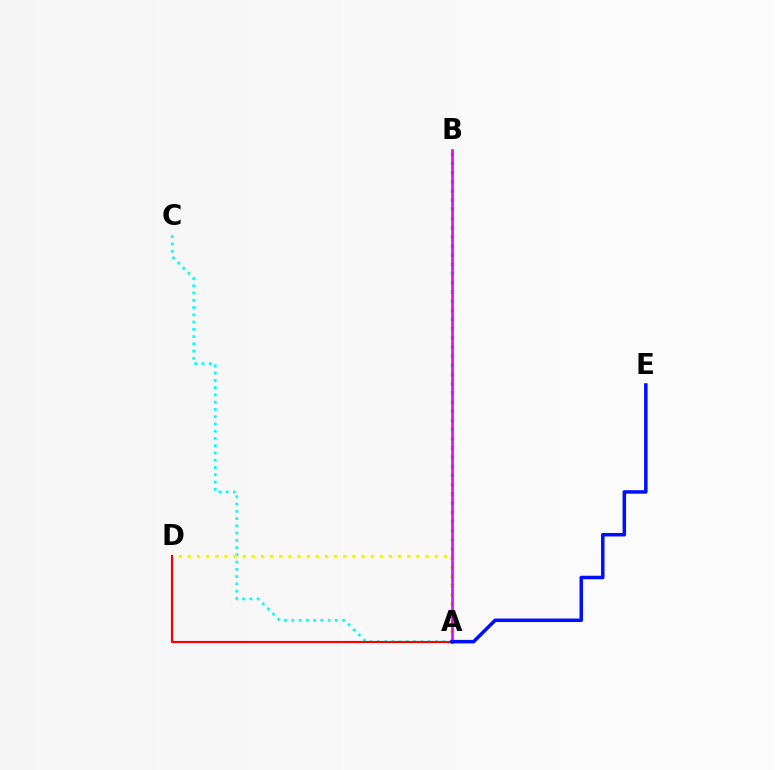{('A', 'B'): [{'color': '#08ff00', 'line_style': 'dotted', 'thickness': 2.49}, {'color': '#ee00ff', 'line_style': 'solid', 'thickness': 1.9}], ('A', 'C'): [{'color': '#00fff6', 'line_style': 'dotted', 'thickness': 1.97}], ('A', 'D'): [{'color': '#fcf500', 'line_style': 'dotted', 'thickness': 2.48}, {'color': '#ff0000', 'line_style': 'solid', 'thickness': 1.55}], ('A', 'E'): [{'color': '#0010ff', 'line_style': 'solid', 'thickness': 2.53}]}